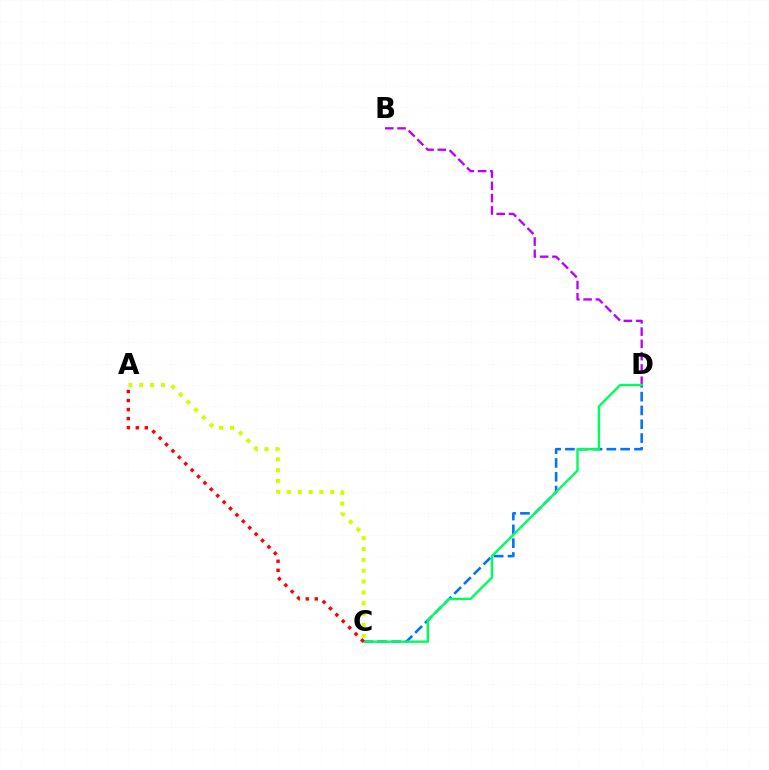{('C', 'D'): [{'color': '#0074ff', 'line_style': 'dashed', 'thickness': 1.88}, {'color': '#00ff5c', 'line_style': 'solid', 'thickness': 1.73}], ('A', 'C'): [{'color': '#d1ff00', 'line_style': 'dotted', 'thickness': 2.95}, {'color': '#ff0000', 'line_style': 'dotted', 'thickness': 2.46}], ('B', 'D'): [{'color': '#b900ff', 'line_style': 'dashed', 'thickness': 1.67}]}